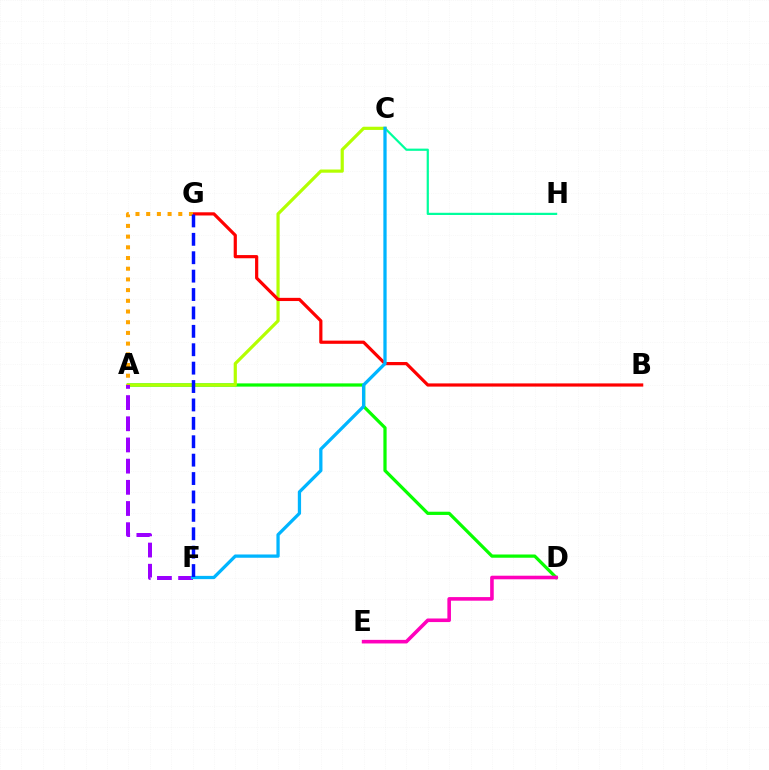{('A', 'D'): [{'color': '#08ff00', 'line_style': 'solid', 'thickness': 2.33}], ('D', 'E'): [{'color': '#ff00bd', 'line_style': 'solid', 'thickness': 2.58}], ('C', 'H'): [{'color': '#00ff9d', 'line_style': 'solid', 'thickness': 1.59}], ('A', 'C'): [{'color': '#b3ff00', 'line_style': 'solid', 'thickness': 2.3}], ('B', 'G'): [{'color': '#ff0000', 'line_style': 'solid', 'thickness': 2.3}], ('A', 'G'): [{'color': '#ffa500', 'line_style': 'dotted', 'thickness': 2.91}], ('A', 'F'): [{'color': '#9b00ff', 'line_style': 'dashed', 'thickness': 2.88}], ('C', 'F'): [{'color': '#00b5ff', 'line_style': 'solid', 'thickness': 2.35}], ('F', 'G'): [{'color': '#0010ff', 'line_style': 'dashed', 'thickness': 2.5}]}